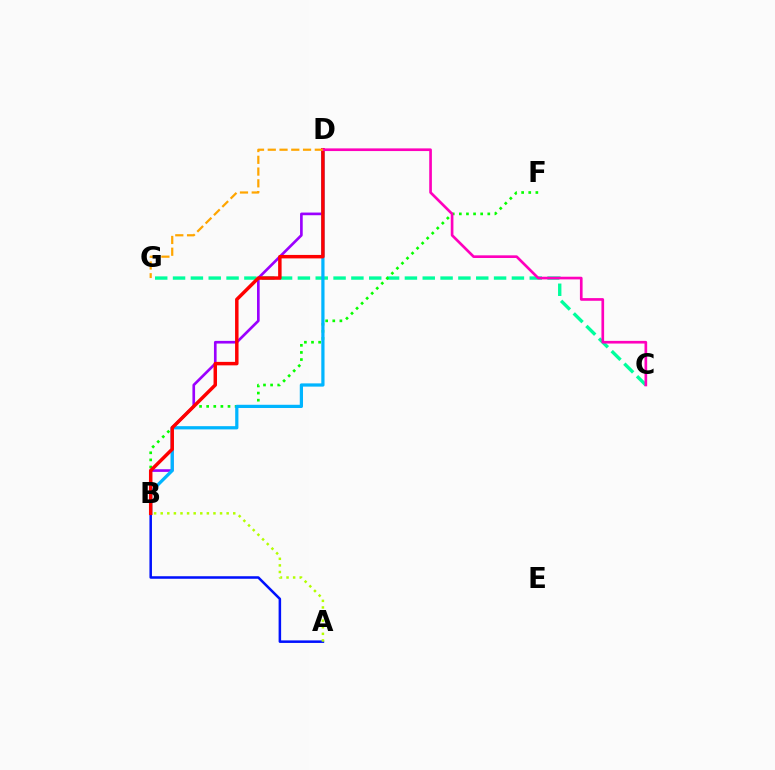{('C', 'G'): [{'color': '#00ff9d', 'line_style': 'dashed', 'thickness': 2.42}], ('B', 'F'): [{'color': '#08ff00', 'line_style': 'dotted', 'thickness': 1.93}], ('B', 'D'): [{'color': '#9b00ff', 'line_style': 'solid', 'thickness': 1.91}, {'color': '#00b5ff', 'line_style': 'solid', 'thickness': 2.33}, {'color': '#ff0000', 'line_style': 'solid', 'thickness': 2.5}], ('A', 'B'): [{'color': '#0010ff', 'line_style': 'solid', 'thickness': 1.82}, {'color': '#b3ff00', 'line_style': 'dotted', 'thickness': 1.79}], ('C', 'D'): [{'color': '#ff00bd', 'line_style': 'solid', 'thickness': 1.92}], ('D', 'G'): [{'color': '#ffa500', 'line_style': 'dashed', 'thickness': 1.6}]}